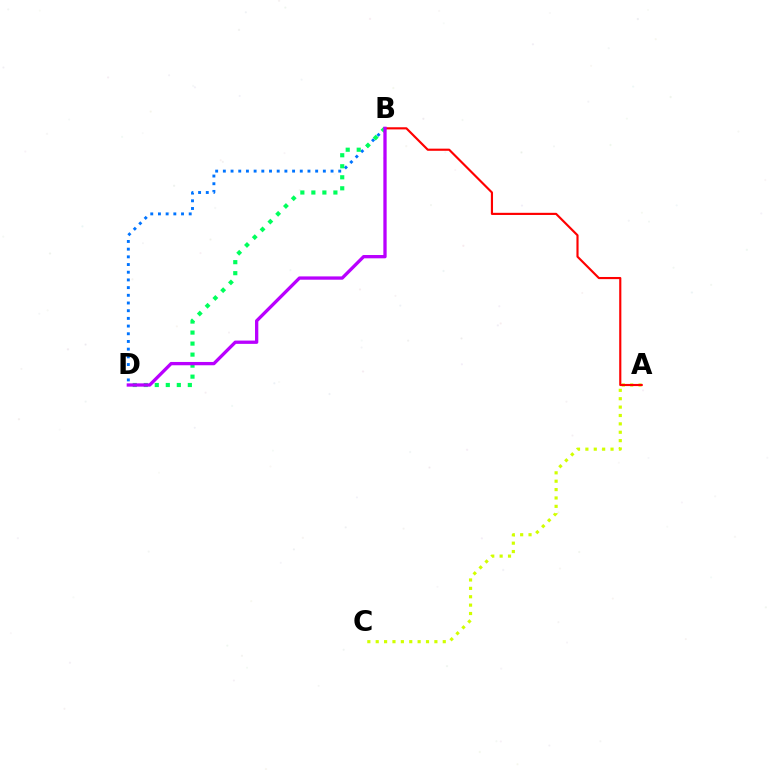{('B', 'D'): [{'color': '#0074ff', 'line_style': 'dotted', 'thickness': 2.09}, {'color': '#00ff5c', 'line_style': 'dotted', 'thickness': 2.99}, {'color': '#b900ff', 'line_style': 'solid', 'thickness': 2.38}], ('A', 'C'): [{'color': '#d1ff00', 'line_style': 'dotted', 'thickness': 2.28}], ('A', 'B'): [{'color': '#ff0000', 'line_style': 'solid', 'thickness': 1.55}]}